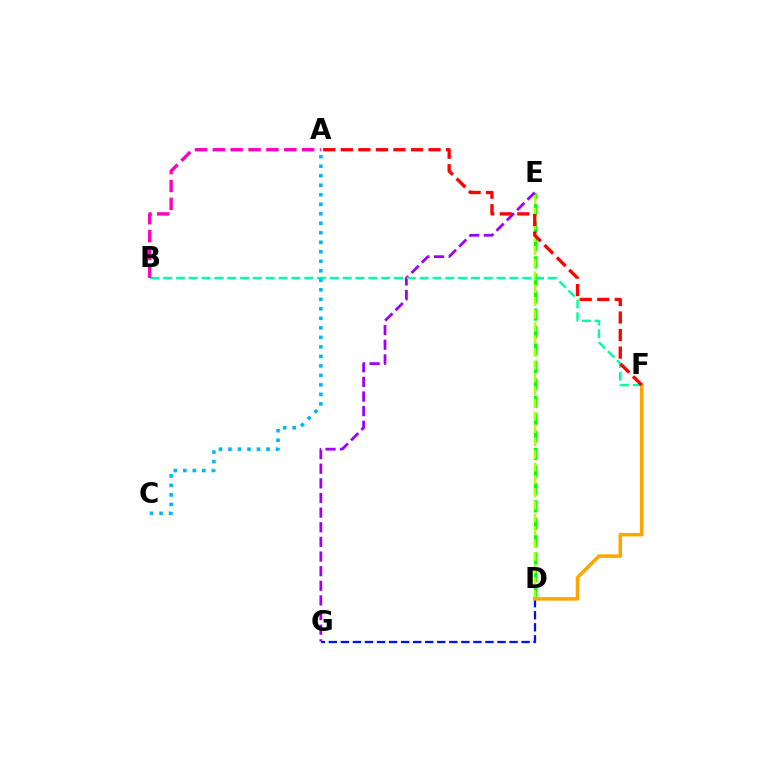{('D', 'G'): [{'color': '#0010ff', 'line_style': 'dashed', 'thickness': 1.64}], ('D', 'E'): [{'color': '#08ff00', 'line_style': 'dashed', 'thickness': 2.37}, {'color': '#b3ff00', 'line_style': 'dashed', 'thickness': 1.73}], ('D', 'F'): [{'color': '#ffa500', 'line_style': 'solid', 'thickness': 2.53}], ('E', 'G'): [{'color': '#9b00ff', 'line_style': 'dashed', 'thickness': 1.99}], ('B', 'F'): [{'color': '#00ff9d', 'line_style': 'dashed', 'thickness': 1.74}], ('A', 'F'): [{'color': '#ff0000', 'line_style': 'dashed', 'thickness': 2.38}], ('A', 'C'): [{'color': '#00b5ff', 'line_style': 'dotted', 'thickness': 2.58}], ('A', 'B'): [{'color': '#ff00bd', 'line_style': 'dashed', 'thickness': 2.43}]}